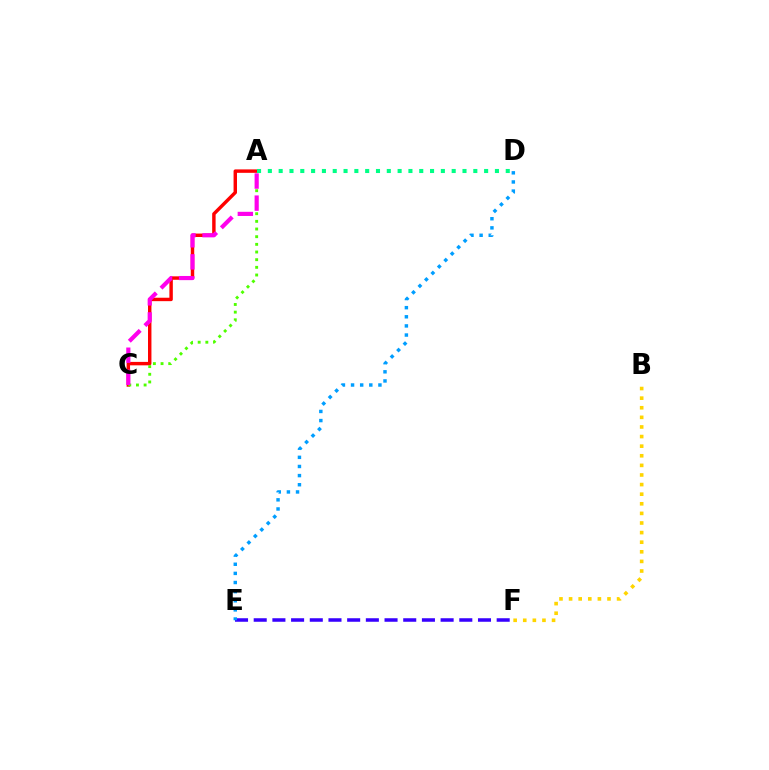{('A', 'C'): [{'color': '#ff0000', 'line_style': 'solid', 'thickness': 2.47}, {'color': '#4fff00', 'line_style': 'dotted', 'thickness': 2.08}, {'color': '#ff00ed', 'line_style': 'dashed', 'thickness': 3.0}], ('A', 'D'): [{'color': '#00ff86', 'line_style': 'dotted', 'thickness': 2.94}], ('E', 'F'): [{'color': '#3700ff', 'line_style': 'dashed', 'thickness': 2.54}], ('D', 'E'): [{'color': '#009eff', 'line_style': 'dotted', 'thickness': 2.48}], ('B', 'F'): [{'color': '#ffd500', 'line_style': 'dotted', 'thickness': 2.61}]}